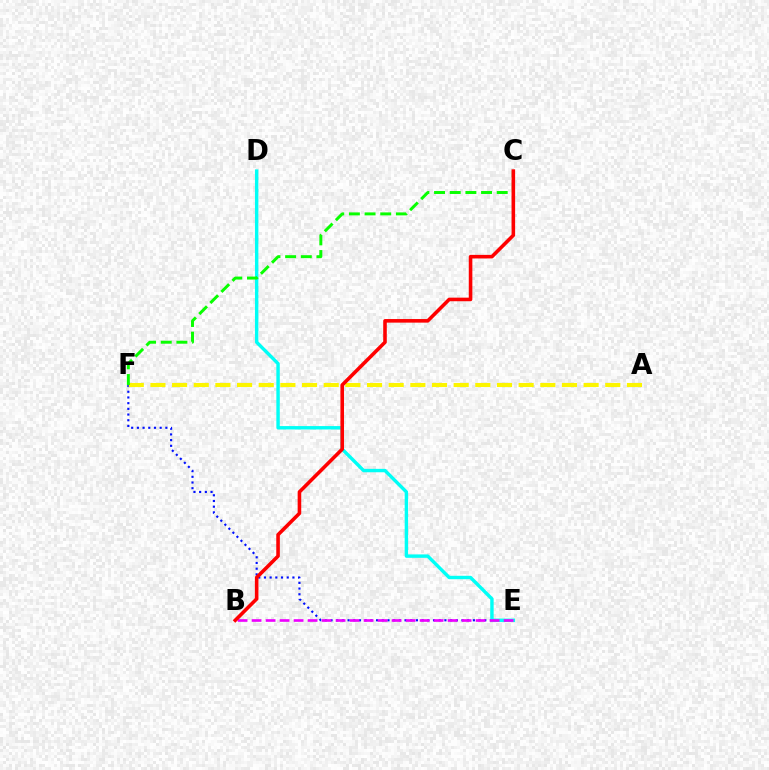{('E', 'F'): [{'color': '#0010ff', 'line_style': 'dotted', 'thickness': 1.55}], ('D', 'E'): [{'color': '#00fff6', 'line_style': 'solid', 'thickness': 2.45}], ('B', 'E'): [{'color': '#ee00ff', 'line_style': 'dashed', 'thickness': 1.9}], ('A', 'F'): [{'color': '#fcf500', 'line_style': 'dashed', 'thickness': 2.94}], ('C', 'F'): [{'color': '#08ff00', 'line_style': 'dashed', 'thickness': 2.13}], ('B', 'C'): [{'color': '#ff0000', 'line_style': 'solid', 'thickness': 2.58}]}